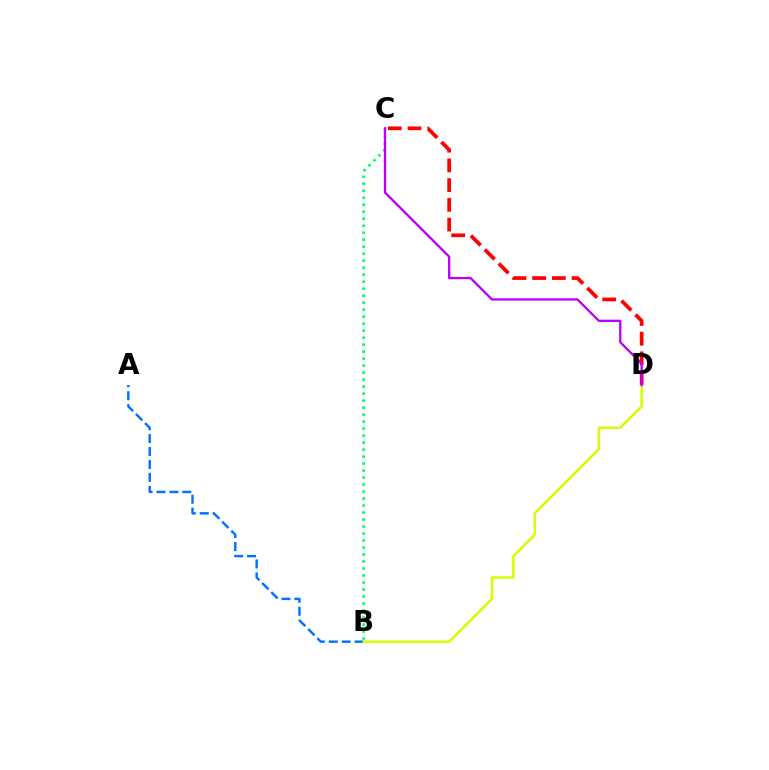{('A', 'B'): [{'color': '#0074ff', 'line_style': 'dashed', 'thickness': 1.76}], ('B', 'C'): [{'color': '#00ff5c', 'line_style': 'dotted', 'thickness': 1.9}], ('C', 'D'): [{'color': '#ff0000', 'line_style': 'dashed', 'thickness': 2.68}, {'color': '#b900ff', 'line_style': 'solid', 'thickness': 1.66}], ('B', 'D'): [{'color': '#d1ff00', 'line_style': 'solid', 'thickness': 1.75}]}